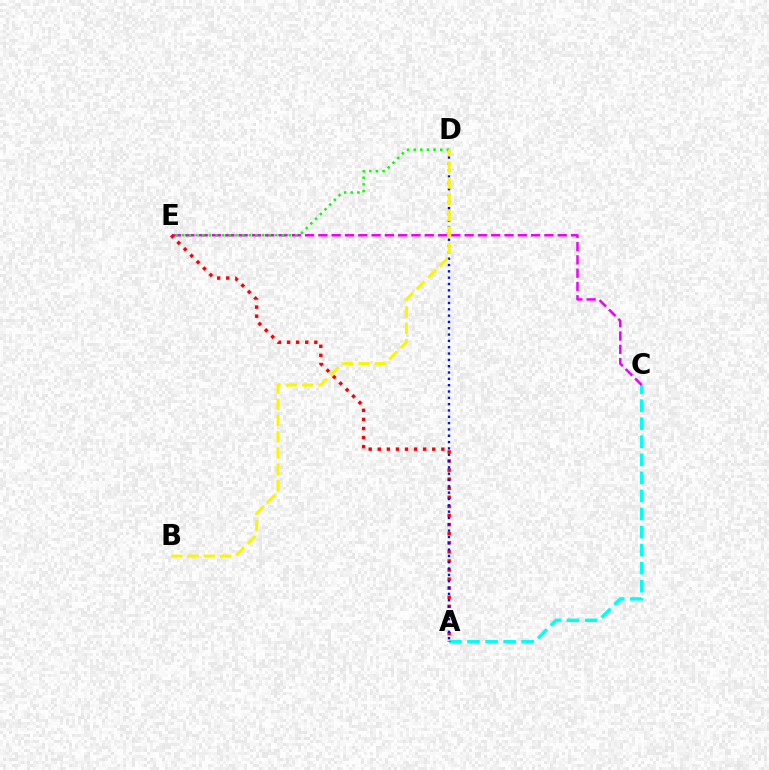{('A', 'C'): [{'color': '#00fff6', 'line_style': 'dashed', 'thickness': 2.45}], ('C', 'E'): [{'color': '#ee00ff', 'line_style': 'dashed', 'thickness': 1.81}], ('D', 'E'): [{'color': '#08ff00', 'line_style': 'dotted', 'thickness': 1.81}], ('A', 'E'): [{'color': '#ff0000', 'line_style': 'dotted', 'thickness': 2.47}], ('A', 'D'): [{'color': '#0010ff', 'line_style': 'dotted', 'thickness': 1.72}], ('B', 'D'): [{'color': '#fcf500', 'line_style': 'dashed', 'thickness': 2.21}]}